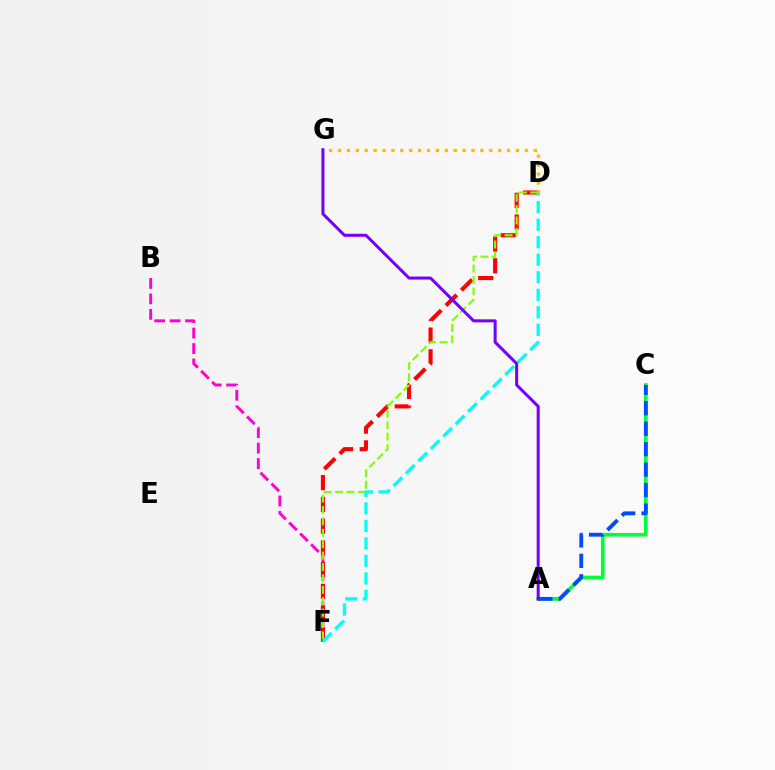{('A', 'C'): [{'color': '#00ff39', 'line_style': 'solid', 'thickness': 2.64}, {'color': '#004bff', 'line_style': 'dashed', 'thickness': 2.78}], ('B', 'F'): [{'color': '#ff00cf', 'line_style': 'dashed', 'thickness': 2.1}], ('D', 'F'): [{'color': '#ff0000', 'line_style': 'dashed', 'thickness': 2.95}, {'color': '#84ff00', 'line_style': 'dashed', 'thickness': 1.55}, {'color': '#00fff6', 'line_style': 'dashed', 'thickness': 2.38}], ('A', 'G'): [{'color': '#7200ff', 'line_style': 'solid', 'thickness': 2.18}], ('D', 'G'): [{'color': '#ffbd00', 'line_style': 'dotted', 'thickness': 2.42}]}